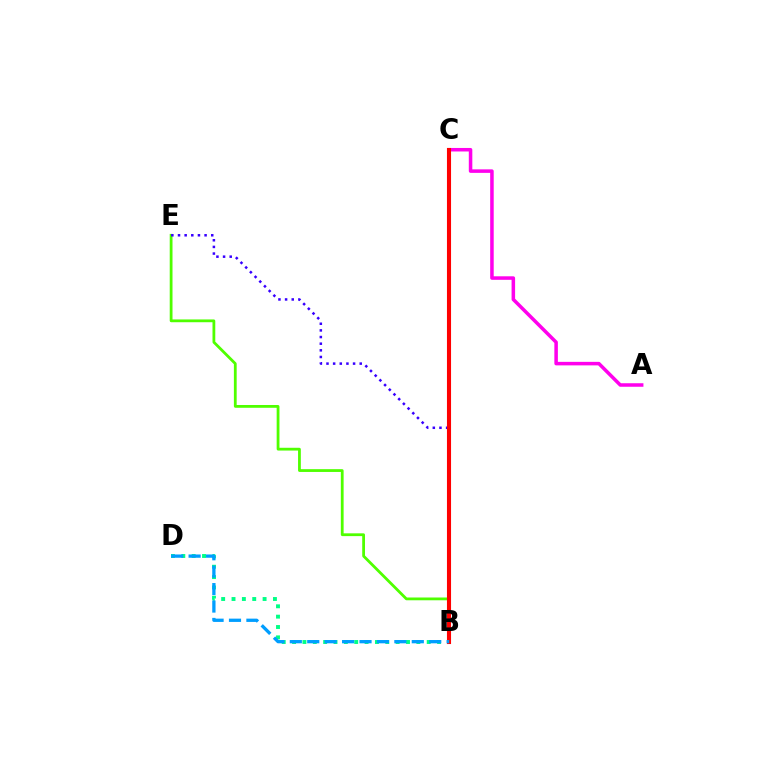{('B', 'D'): [{'color': '#00ff86', 'line_style': 'dotted', 'thickness': 2.81}, {'color': '#009eff', 'line_style': 'dashed', 'thickness': 2.37}], ('A', 'C'): [{'color': '#ff00ed', 'line_style': 'solid', 'thickness': 2.53}], ('B', 'E'): [{'color': '#4fff00', 'line_style': 'solid', 'thickness': 2.01}, {'color': '#3700ff', 'line_style': 'dotted', 'thickness': 1.81}], ('B', 'C'): [{'color': '#ffd500', 'line_style': 'dotted', 'thickness': 2.63}, {'color': '#ff0000', 'line_style': 'solid', 'thickness': 2.94}]}